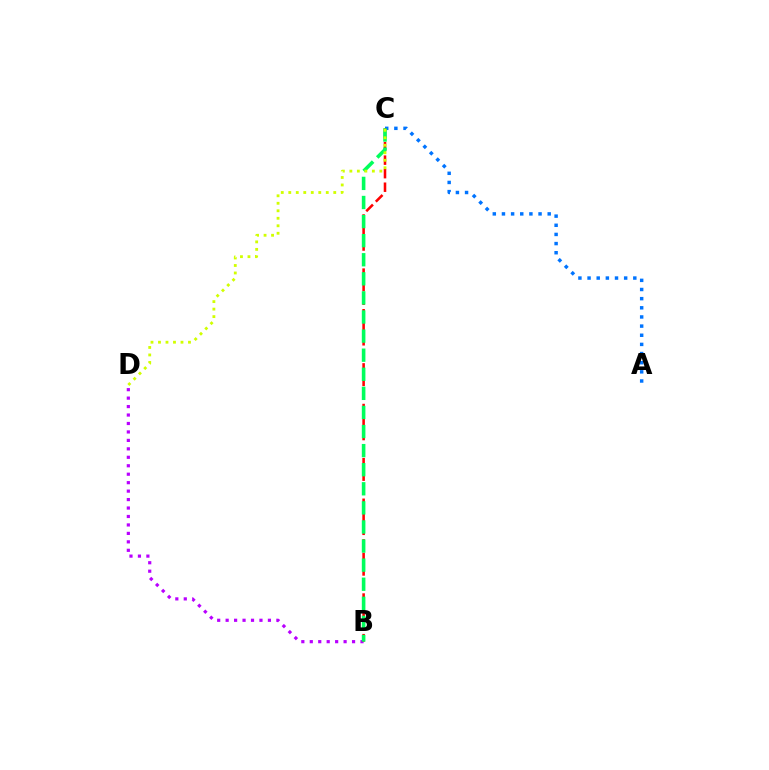{('B', 'D'): [{'color': '#b900ff', 'line_style': 'dotted', 'thickness': 2.3}], ('A', 'C'): [{'color': '#0074ff', 'line_style': 'dotted', 'thickness': 2.49}], ('B', 'C'): [{'color': '#ff0000', 'line_style': 'dashed', 'thickness': 1.84}, {'color': '#00ff5c', 'line_style': 'dashed', 'thickness': 2.59}], ('C', 'D'): [{'color': '#d1ff00', 'line_style': 'dotted', 'thickness': 2.04}]}